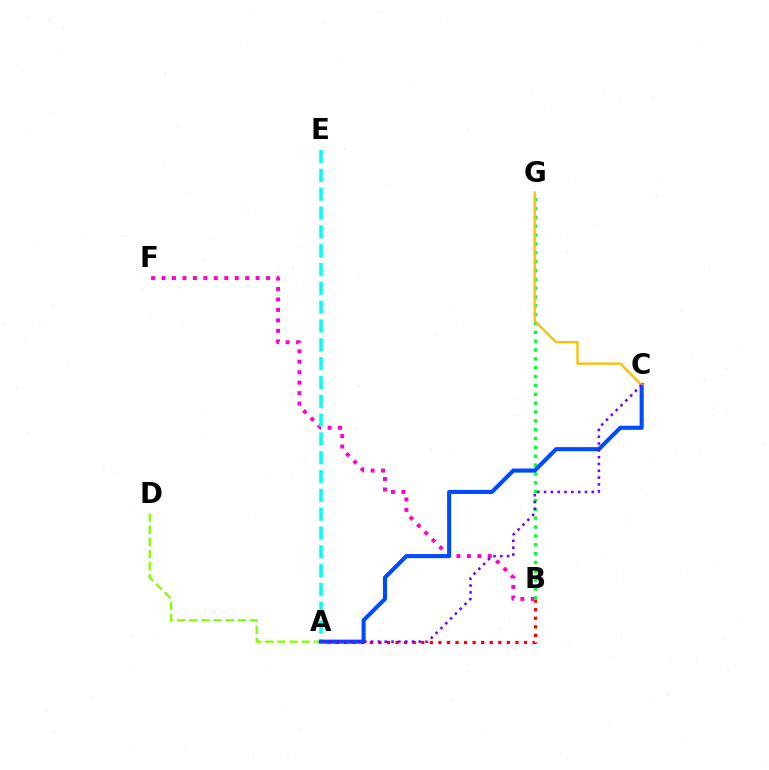{('A', 'B'): [{'color': '#ff0000', 'line_style': 'dotted', 'thickness': 2.33}], ('B', 'F'): [{'color': '#ff00cf', 'line_style': 'dotted', 'thickness': 2.84}], ('B', 'G'): [{'color': '#00ff39', 'line_style': 'dotted', 'thickness': 2.4}], ('A', 'D'): [{'color': '#84ff00', 'line_style': 'dashed', 'thickness': 1.65}], ('A', 'E'): [{'color': '#00fff6', 'line_style': 'dashed', 'thickness': 2.56}], ('A', 'C'): [{'color': '#004bff', 'line_style': 'solid', 'thickness': 2.95}, {'color': '#7200ff', 'line_style': 'dotted', 'thickness': 1.85}], ('C', 'G'): [{'color': '#ffbd00', 'line_style': 'solid', 'thickness': 1.65}]}